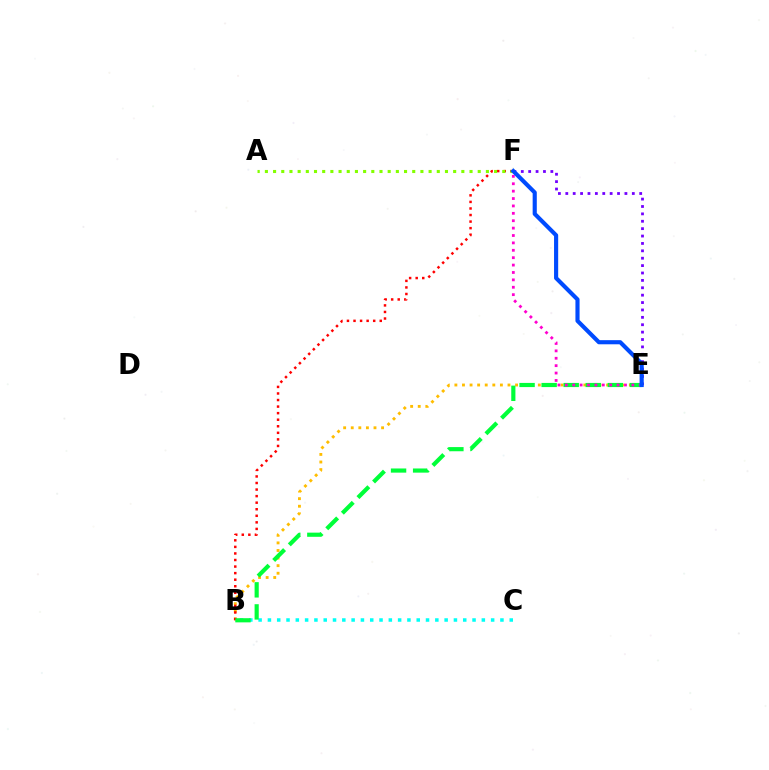{('B', 'C'): [{'color': '#00fff6', 'line_style': 'dotted', 'thickness': 2.53}], ('B', 'E'): [{'color': '#ffbd00', 'line_style': 'dotted', 'thickness': 2.06}, {'color': '#00ff39', 'line_style': 'dashed', 'thickness': 3.0}], ('B', 'F'): [{'color': '#ff0000', 'line_style': 'dotted', 'thickness': 1.78}], ('A', 'F'): [{'color': '#84ff00', 'line_style': 'dotted', 'thickness': 2.22}], ('E', 'F'): [{'color': '#ff00cf', 'line_style': 'dotted', 'thickness': 2.01}, {'color': '#7200ff', 'line_style': 'dotted', 'thickness': 2.01}, {'color': '#004bff', 'line_style': 'solid', 'thickness': 2.98}]}